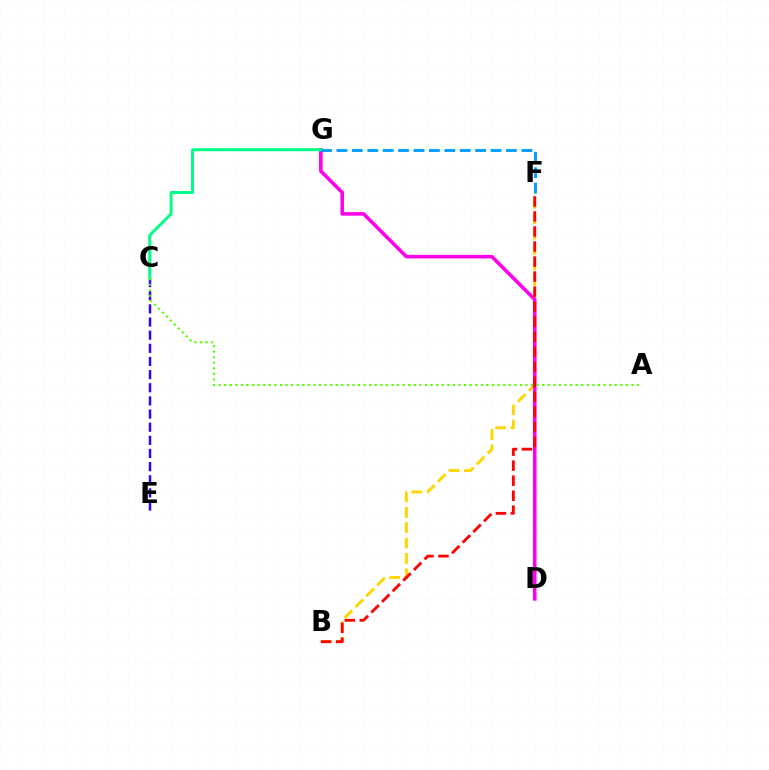{('B', 'F'): [{'color': '#ffd500', 'line_style': 'dashed', 'thickness': 2.09}, {'color': '#ff0000', 'line_style': 'dashed', 'thickness': 2.04}], ('C', 'E'): [{'color': '#3700ff', 'line_style': 'dashed', 'thickness': 1.79}], ('D', 'G'): [{'color': '#ff00ed', 'line_style': 'solid', 'thickness': 2.57}], ('C', 'G'): [{'color': '#00ff86', 'line_style': 'solid', 'thickness': 2.15}], ('A', 'C'): [{'color': '#4fff00', 'line_style': 'dotted', 'thickness': 1.52}], ('F', 'G'): [{'color': '#009eff', 'line_style': 'dashed', 'thickness': 2.09}]}